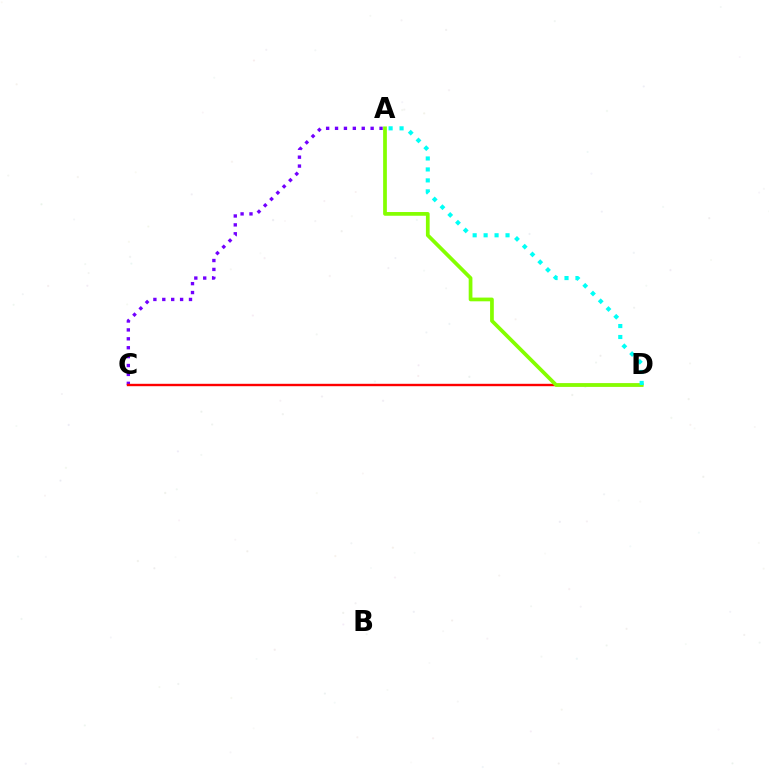{('A', 'C'): [{'color': '#7200ff', 'line_style': 'dotted', 'thickness': 2.42}], ('C', 'D'): [{'color': '#ff0000', 'line_style': 'solid', 'thickness': 1.72}], ('A', 'D'): [{'color': '#84ff00', 'line_style': 'solid', 'thickness': 2.68}, {'color': '#00fff6', 'line_style': 'dotted', 'thickness': 2.98}]}